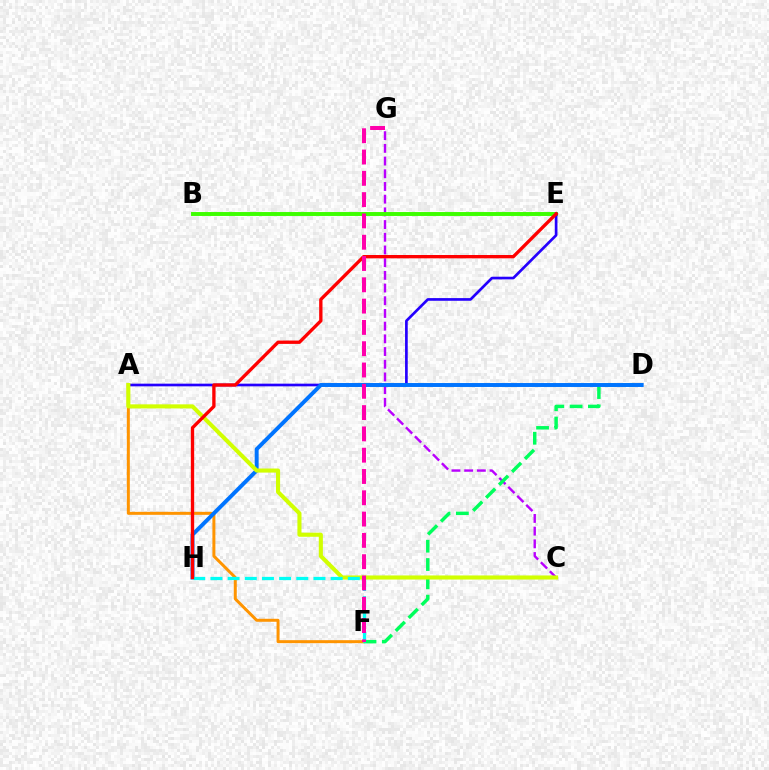{('C', 'G'): [{'color': '#b900ff', 'line_style': 'dashed', 'thickness': 1.73}], ('B', 'E'): [{'color': '#3dff00', 'line_style': 'solid', 'thickness': 2.82}], ('A', 'F'): [{'color': '#ff9400', 'line_style': 'solid', 'thickness': 2.15}], ('A', 'E'): [{'color': '#2500ff', 'line_style': 'solid', 'thickness': 1.93}], ('D', 'F'): [{'color': '#00ff5c', 'line_style': 'dashed', 'thickness': 2.49}], ('D', 'H'): [{'color': '#0074ff', 'line_style': 'solid', 'thickness': 2.84}], ('A', 'C'): [{'color': '#d1ff00', 'line_style': 'solid', 'thickness': 2.94}], ('F', 'H'): [{'color': '#00fff6', 'line_style': 'dashed', 'thickness': 2.33}], ('E', 'H'): [{'color': '#ff0000', 'line_style': 'solid', 'thickness': 2.4}], ('F', 'G'): [{'color': '#ff00ac', 'line_style': 'dashed', 'thickness': 2.89}]}